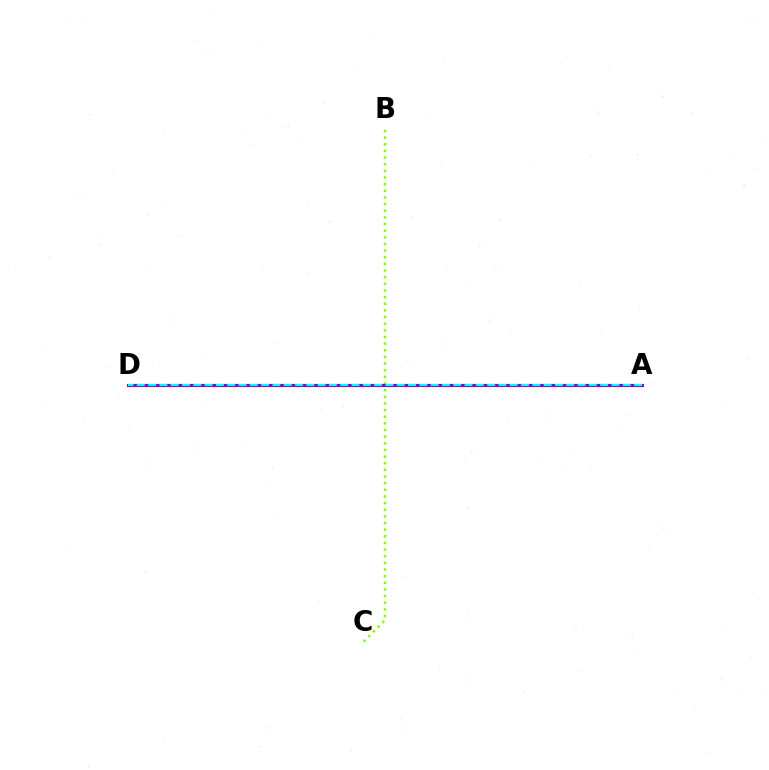{('B', 'C'): [{'color': '#84ff00', 'line_style': 'dotted', 'thickness': 1.81}], ('A', 'D'): [{'color': '#ff0000', 'line_style': 'solid', 'thickness': 2.26}, {'color': '#7200ff', 'line_style': 'solid', 'thickness': 1.91}, {'color': '#00fff6', 'line_style': 'dashed', 'thickness': 1.54}]}